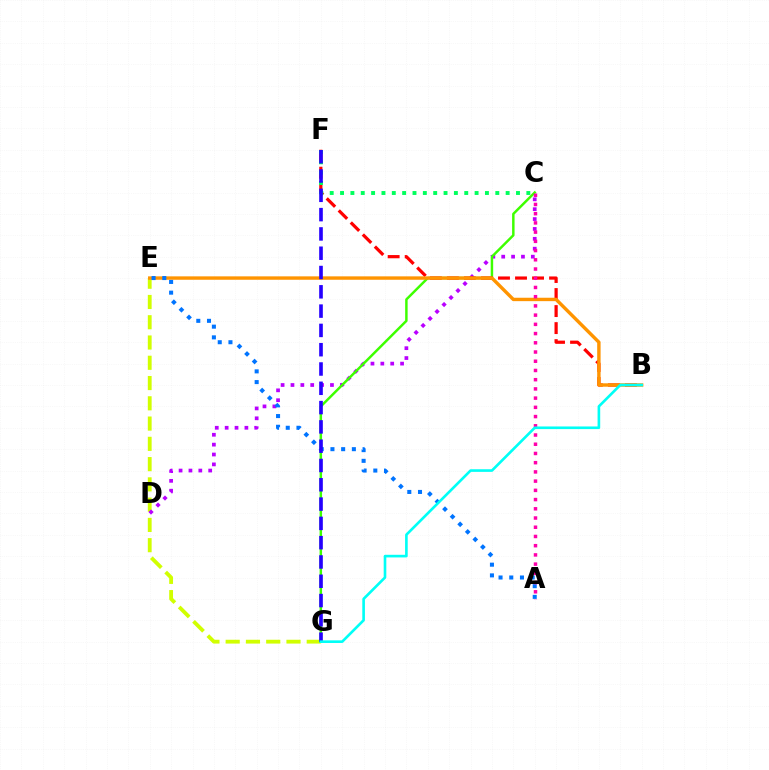{('E', 'G'): [{'color': '#d1ff00', 'line_style': 'dashed', 'thickness': 2.75}], ('C', 'D'): [{'color': '#b900ff', 'line_style': 'dotted', 'thickness': 2.68}], ('C', 'G'): [{'color': '#3dff00', 'line_style': 'solid', 'thickness': 1.77}], ('B', 'F'): [{'color': '#ff0000', 'line_style': 'dashed', 'thickness': 2.31}], ('B', 'E'): [{'color': '#ff9400', 'line_style': 'solid', 'thickness': 2.45}], ('A', 'E'): [{'color': '#0074ff', 'line_style': 'dotted', 'thickness': 2.91}], ('A', 'C'): [{'color': '#ff00ac', 'line_style': 'dotted', 'thickness': 2.51}], ('C', 'F'): [{'color': '#00ff5c', 'line_style': 'dotted', 'thickness': 2.81}], ('F', 'G'): [{'color': '#2500ff', 'line_style': 'dashed', 'thickness': 2.62}], ('B', 'G'): [{'color': '#00fff6', 'line_style': 'solid', 'thickness': 1.9}]}